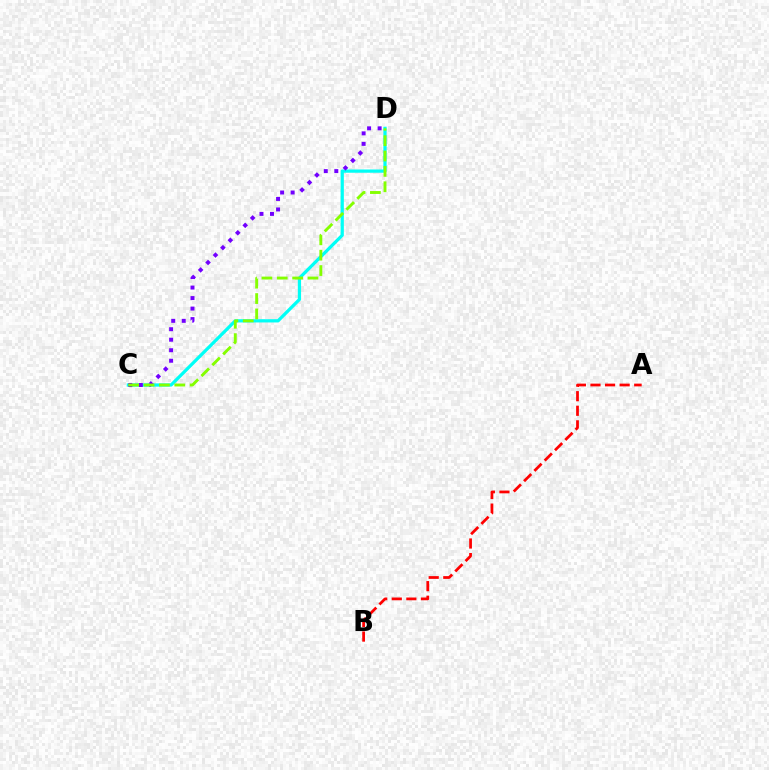{('A', 'B'): [{'color': '#ff0000', 'line_style': 'dashed', 'thickness': 1.98}], ('C', 'D'): [{'color': '#00fff6', 'line_style': 'solid', 'thickness': 2.33}, {'color': '#7200ff', 'line_style': 'dotted', 'thickness': 2.85}, {'color': '#84ff00', 'line_style': 'dashed', 'thickness': 2.09}]}